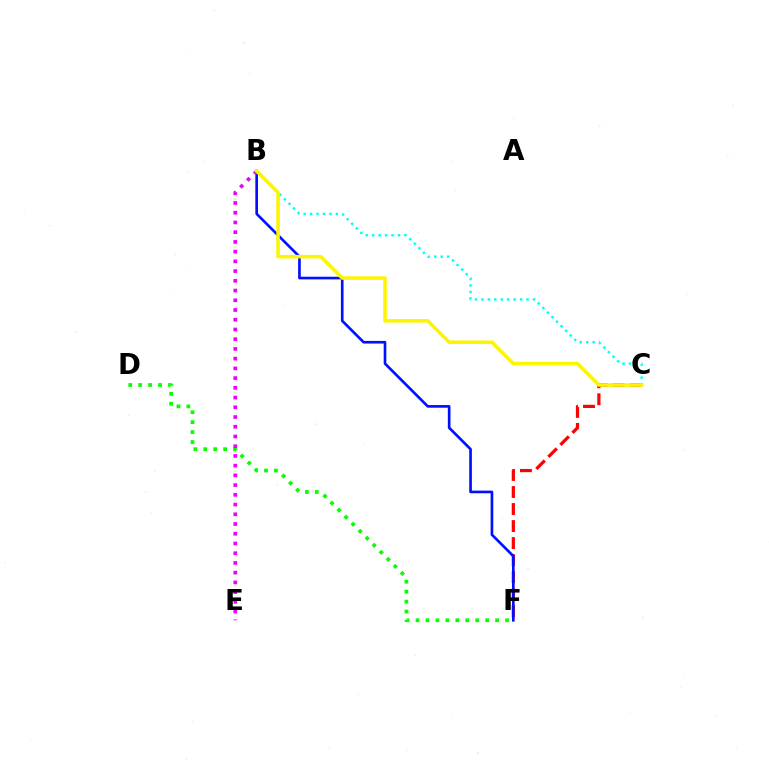{('D', 'F'): [{'color': '#08ff00', 'line_style': 'dotted', 'thickness': 2.7}], ('C', 'F'): [{'color': '#ff0000', 'line_style': 'dashed', 'thickness': 2.31}], ('B', 'F'): [{'color': '#0010ff', 'line_style': 'solid', 'thickness': 1.91}], ('B', 'C'): [{'color': '#00fff6', 'line_style': 'dotted', 'thickness': 1.75}, {'color': '#fcf500', 'line_style': 'solid', 'thickness': 2.53}], ('B', 'E'): [{'color': '#ee00ff', 'line_style': 'dotted', 'thickness': 2.64}]}